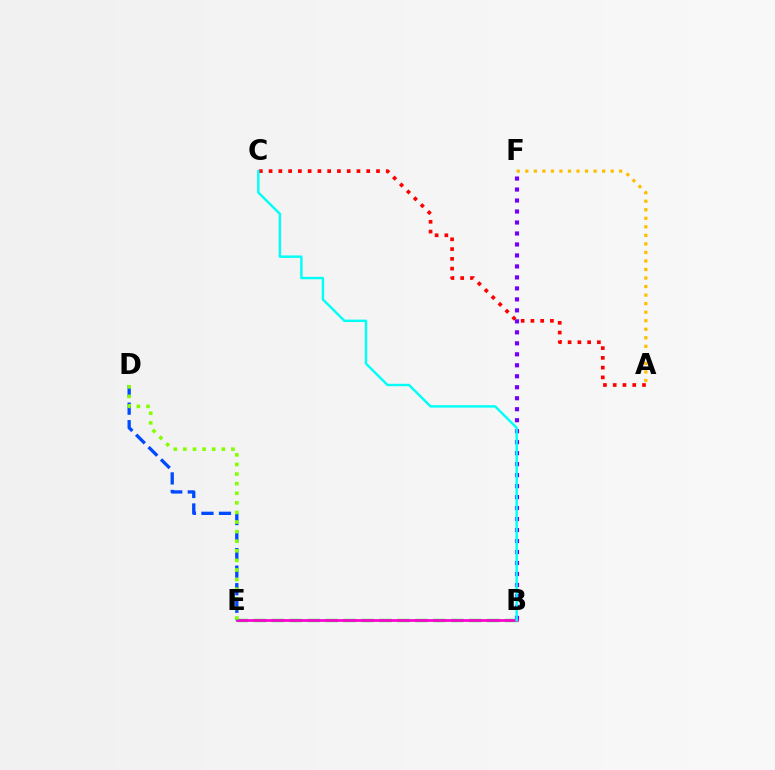{('B', 'F'): [{'color': '#7200ff', 'line_style': 'dotted', 'thickness': 2.98}], ('B', 'E'): [{'color': '#00ff39', 'line_style': 'dashed', 'thickness': 2.44}, {'color': '#ff00cf', 'line_style': 'solid', 'thickness': 1.97}], ('A', 'C'): [{'color': '#ff0000', 'line_style': 'dotted', 'thickness': 2.65}], ('B', 'C'): [{'color': '#00fff6', 'line_style': 'solid', 'thickness': 1.75}], ('A', 'F'): [{'color': '#ffbd00', 'line_style': 'dotted', 'thickness': 2.32}], ('D', 'E'): [{'color': '#004bff', 'line_style': 'dashed', 'thickness': 2.38}, {'color': '#84ff00', 'line_style': 'dotted', 'thickness': 2.61}]}